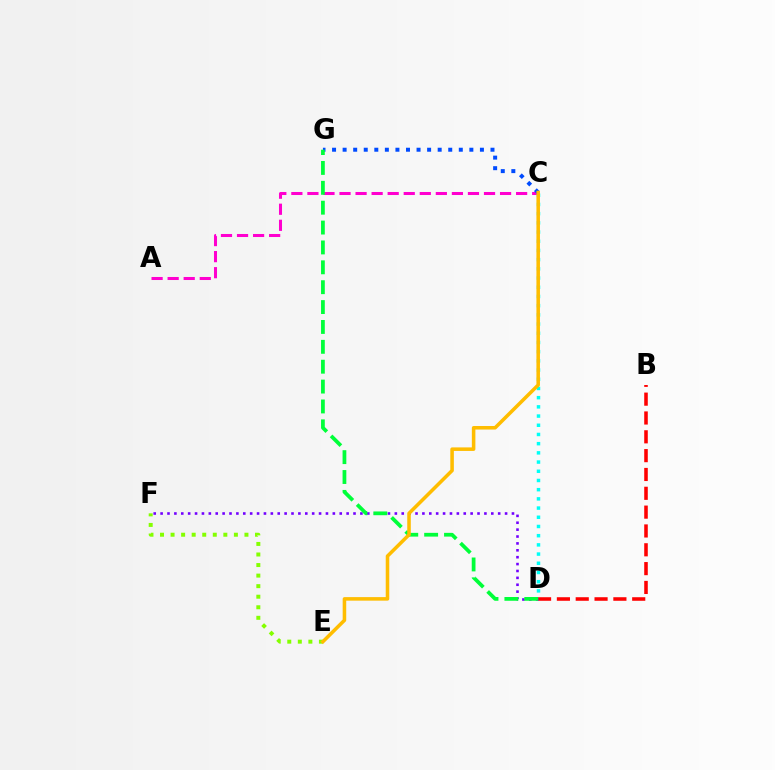{('A', 'C'): [{'color': '#ff00cf', 'line_style': 'dashed', 'thickness': 2.18}], ('C', 'D'): [{'color': '#00fff6', 'line_style': 'dotted', 'thickness': 2.5}], ('B', 'D'): [{'color': '#ff0000', 'line_style': 'dashed', 'thickness': 2.56}], ('E', 'F'): [{'color': '#84ff00', 'line_style': 'dotted', 'thickness': 2.87}], ('D', 'F'): [{'color': '#7200ff', 'line_style': 'dotted', 'thickness': 1.87}], ('C', 'G'): [{'color': '#004bff', 'line_style': 'dotted', 'thickness': 2.87}], ('D', 'G'): [{'color': '#00ff39', 'line_style': 'dashed', 'thickness': 2.7}], ('C', 'E'): [{'color': '#ffbd00', 'line_style': 'solid', 'thickness': 2.55}]}